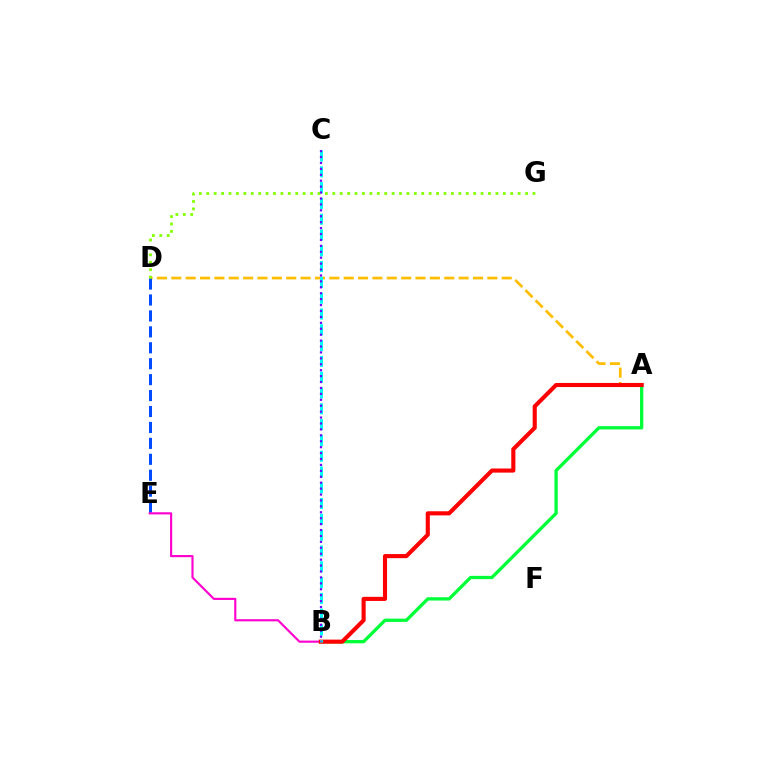{('A', 'B'): [{'color': '#00ff39', 'line_style': 'solid', 'thickness': 2.38}, {'color': '#ff0000', 'line_style': 'solid', 'thickness': 2.95}], ('A', 'D'): [{'color': '#ffbd00', 'line_style': 'dashed', 'thickness': 1.95}], ('D', 'E'): [{'color': '#004bff', 'line_style': 'dashed', 'thickness': 2.16}], ('D', 'G'): [{'color': '#84ff00', 'line_style': 'dotted', 'thickness': 2.01}], ('B', 'E'): [{'color': '#ff00cf', 'line_style': 'solid', 'thickness': 1.54}], ('B', 'C'): [{'color': '#00fff6', 'line_style': 'dashed', 'thickness': 2.15}, {'color': '#7200ff', 'line_style': 'dotted', 'thickness': 1.61}]}